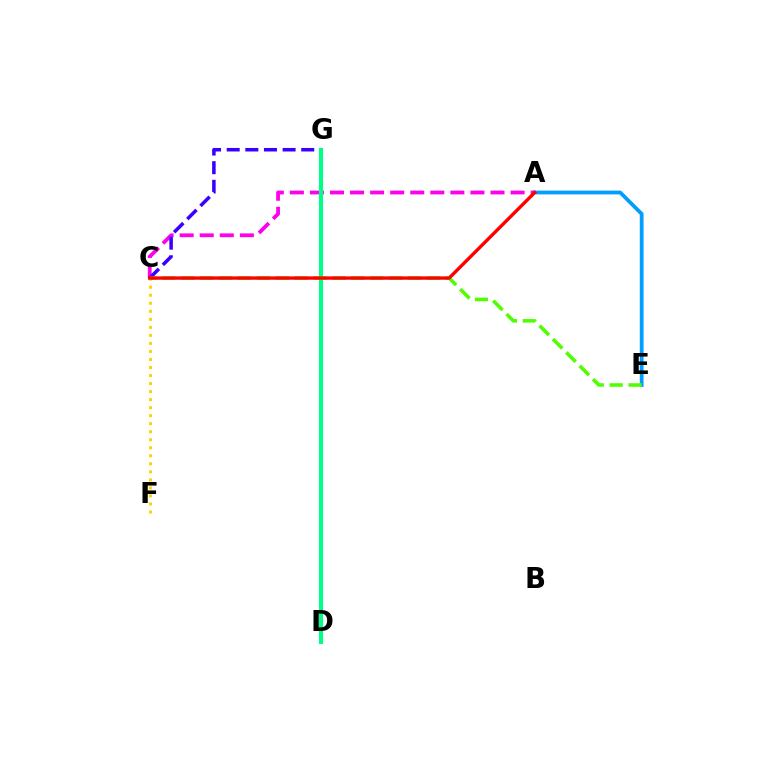{('A', 'C'): [{'color': '#ff00ed', 'line_style': 'dashed', 'thickness': 2.73}, {'color': '#ff0000', 'line_style': 'solid', 'thickness': 2.42}], ('C', 'G'): [{'color': '#3700ff', 'line_style': 'dashed', 'thickness': 2.53}], ('A', 'E'): [{'color': '#009eff', 'line_style': 'solid', 'thickness': 2.71}], ('D', 'G'): [{'color': '#00ff86', 'line_style': 'solid', 'thickness': 2.95}], ('C', 'F'): [{'color': '#ffd500', 'line_style': 'dotted', 'thickness': 2.18}], ('C', 'E'): [{'color': '#4fff00', 'line_style': 'dashed', 'thickness': 2.57}]}